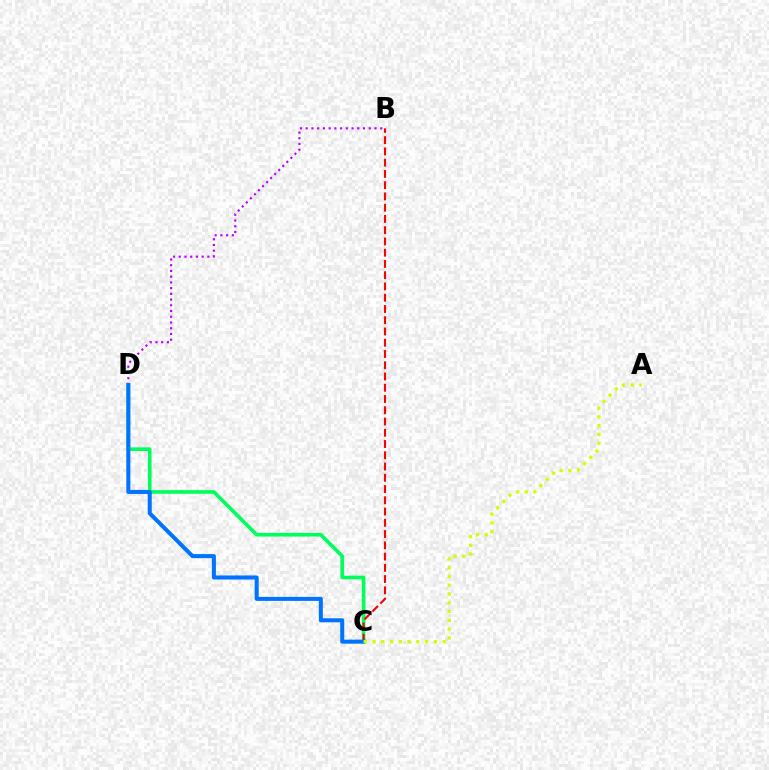{('B', 'D'): [{'color': '#b900ff', 'line_style': 'dotted', 'thickness': 1.56}], ('C', 'D'): [{'color': '#00ff5c', 'line_style': 'solid', 'thickness': 2.63}, {'color': '#0074ff', 'line_style': 'solid', 'thickness': 2.91}], ('B', 'C'): [{'color': '#ff0000', 'line_style': 'dashed', 'thickness': 1.53}], ('A', 'C'): [{'color': '#d1ff00', 'line_style': 'dotted', 'thickness': 2.38}]}